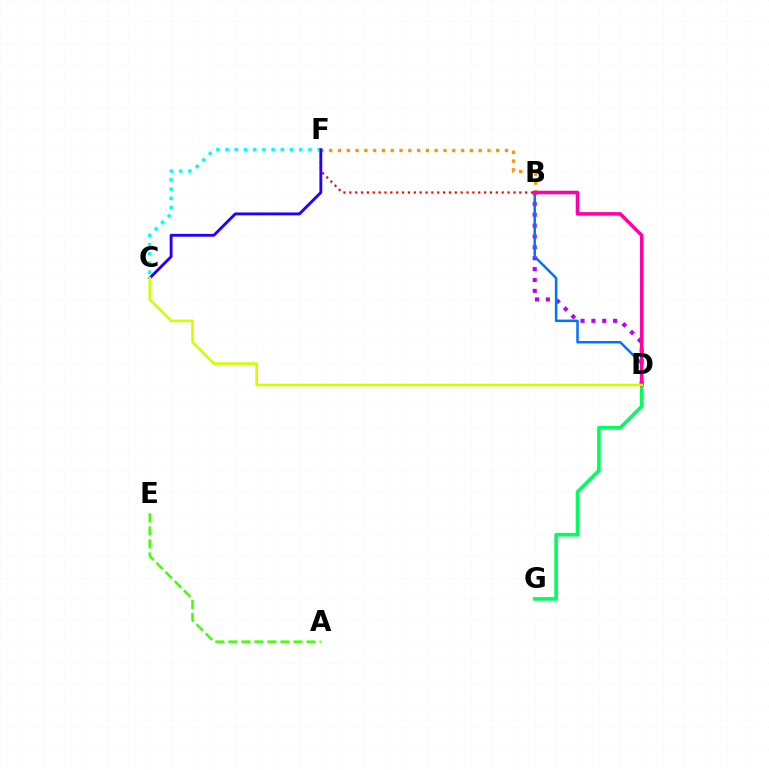{('B', 'D'): [{'color': '#b900ff', 'line_style': 'dotted', 'thickness': 2.95}, {'color': '#0074ff', 'line_style': 'solid', 'thickness': 1.8}, {'color': '#ff00ac', 'line_style': 'solid', 'thickness': 2.55}], ('B', 'F'): [{'color': '#ff0000', 'line_style': 'dotted', 'thickness': 1.59}, {'color': '#ff9400', 'line_style': 'dotted', 'thickness': 2.39}], ('C', 'F'): [{'color': '#00fff6', 'line_style': 'dotted', 'thickness': 2.5}, {'color': '#2500ff', 'line_style': 'solid', 'thickness': 2.07}], ('D', 'G'): [{'color': '#00ff5c', 'line_style': 'solid', 'thickness': 2.6}], ('A', 'E'): [{'color': '#3dff00', 'line_style': 'dashed', 'thickness': 1.77}], ('C', 'D'): [{'color': '#d1ff00', 'line_style': 'solid', 'thickness': 1.92}]}